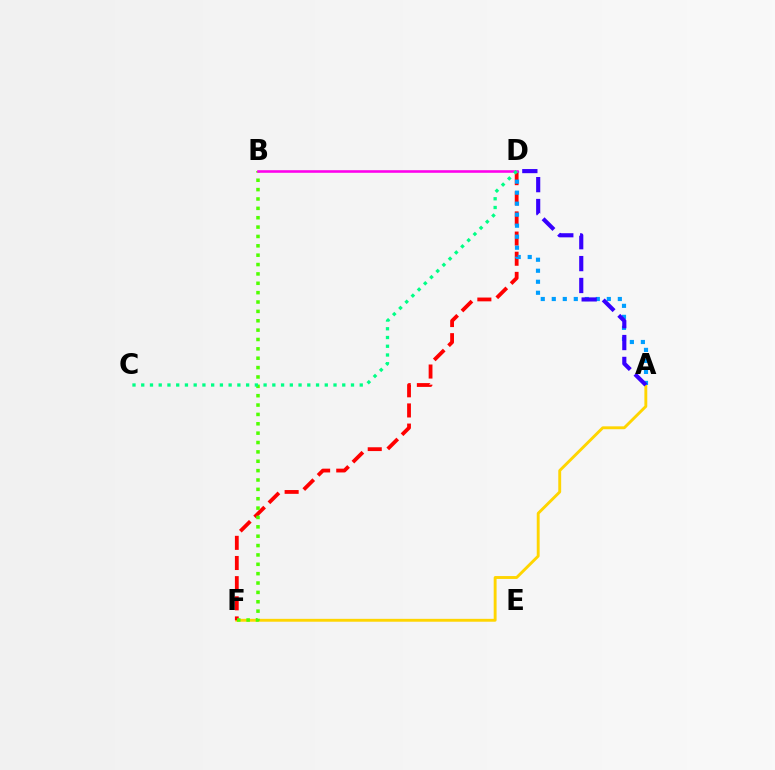{('A', 'F'): [{'color': '#ffd500', 'line_style': 'solid', 'thickness': 2.08}], ('D', 'F'): [{'color': '#ff0000', 'line_style': 'dashed', 'thickness': 2.74}], ('B', 'F'): [{'color': '#4fff00', 'line_style': 'dotted', 'thickness': 2.55}], ('A', 'D'): [{'color': '#009eff', 'line_style': 'dotted', 'thickness': 2.99}, {'color': '#3700ff', 'line_style': 'dashed', 'thickness': 2.97}], ('B', 'D'): [{'color': '#ff00ed', 'line_style': 'solid', 'thickness': 1.86}], ('C', 'D'): [{'color': '#00ff86', 'line_style': 'dotted', 'thickness': 2.37}]}